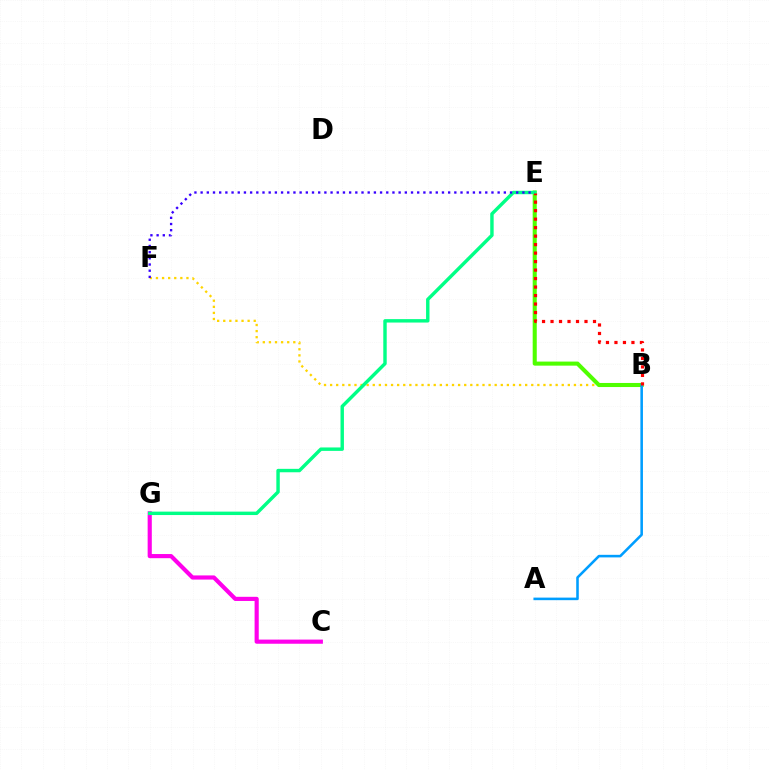{('B', 'F'): [{'color': '#ffd500', 'line_style': 'dotted', 'thickness': 1.66}], ('C', 'G'): [{'color': '#ff00ed', 'line_style': 'solid', 'thickness': 2.99}], ('B', 'E'): [{'color': '#4fff00', 'line_style': 'solid', 'thickness': 2.93}, {'color': '#ff0000', 'line_style': 'dotted', 'thickness': 2.31}], ('A', 'B'): [{'color': '#009eff', 'line_style': 'solid', 'thickness': 1.85}], ('E', 'G'): [{'color': '#00ff86', 'line_style': 'solid', 'thickness': 2.47}], ('E', 'F'): [{'color': '#3700ff', 'line_style': 'dotted', 'thickness': 1.68}]}